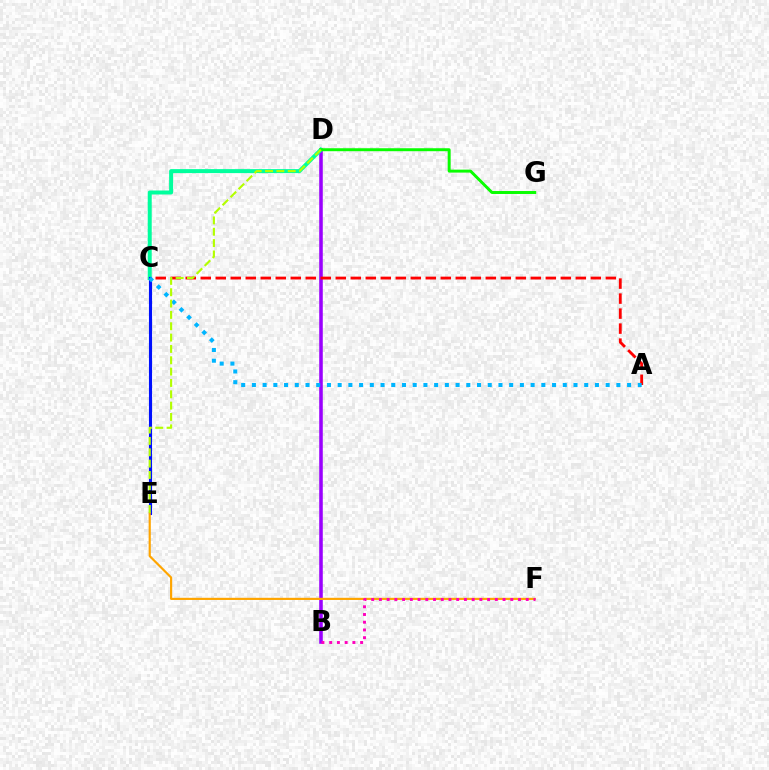{('B', 'D'): [{'color': '#9b00ff', 'line_style': 'solid', 'thickness': 2.56}], ('A', 'C'): [{'color': '#ff0000', 'line_style': 'dashed', 'thickness': 2.04}, {'color': '#00b5ff', 'line_style': 'dotted', 'thickness': 2.91}], ('C', 'D'): [{'color': '#00ff9d', 'line_style': 'solid', 'thickness': 2.87}], ('C', 'E'): [{'color': '#0010ff', 'line_style': 'solid', 'thickness': 2.24}], ('D', 'G'): [{'color': '#08ff00', 'line_style': 'solid', 'thickness': 2.13}], ('E', 'F'): [{'color': '#ffa500', 'line_style': 'solid', 'thickness': 1.56}], ('B', 'F'): [{'color': '#ff00bd', 'line_style': 'dotted', 'thickness': 2.1}], ('D', 'E'): [{'color': '#b3ff00', 'line_style': 'dashed', 'thickness': 1.54}]}